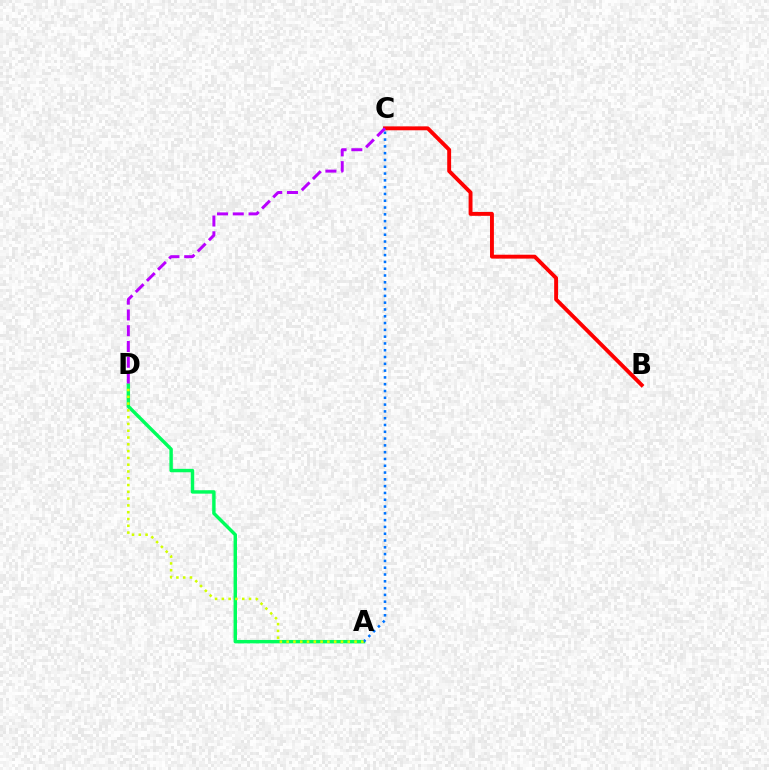{('A', 'D'): [{'color': '#00ff5c', 'line_style': 'solid', 'thickness': 2.47}, {'color': '#d1ff00', 'line_style': 'dotted', 'thickness': 1.84}], ('A', 'C'): [{'color': '#0074ff', 'line_style': 'dotted', 'thickness': 1.85}], ('B', 'C'): [{'color': '#ff0000', 'line_style': 'solid', 'thickness': 2.81}], ('C', 'D'): [{'color': '#b900ff', 'line_style': 'dashed', 'thickness': 2.14}]}